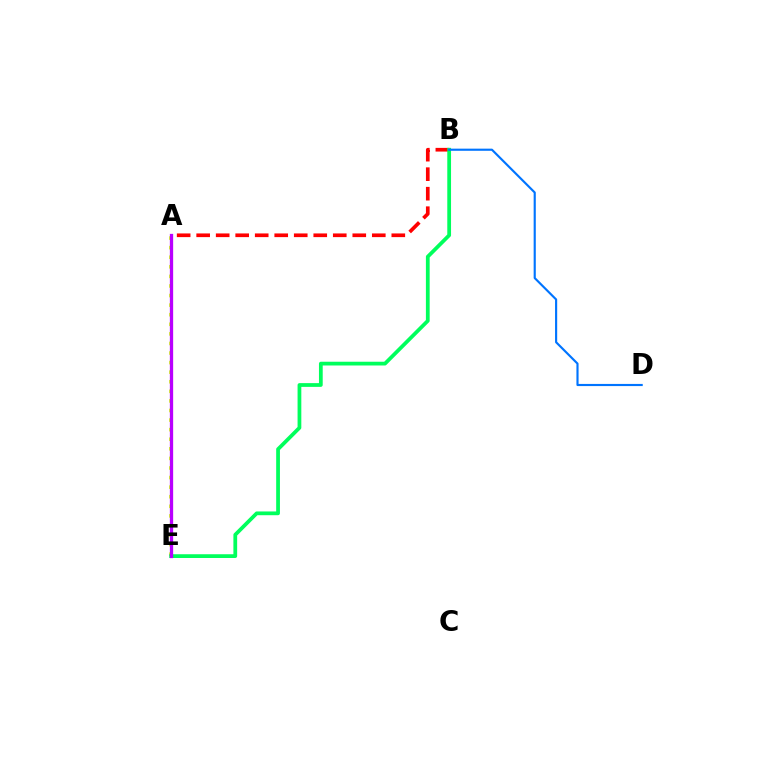{('A', 'E'): [{'color': '#d1ff00', 'line_style': 'dotted', 'thickness': 2.6}, {'color': '#b900ff', 'line_style': 'solid', 'thickness': 2.37}], ('A', 'B'): [{'color': '#ff0000', 'line_style': 'dashed', 'thickness': 2.65}], ('B', 'E'): [{'color': '#00ff5c', 'line_style': 'solid', 'thickness': 2.7}], ('B', 'D'): [{'color': '#0074ff', 'line_style': 'solid', 'thickness': 1.54}]}